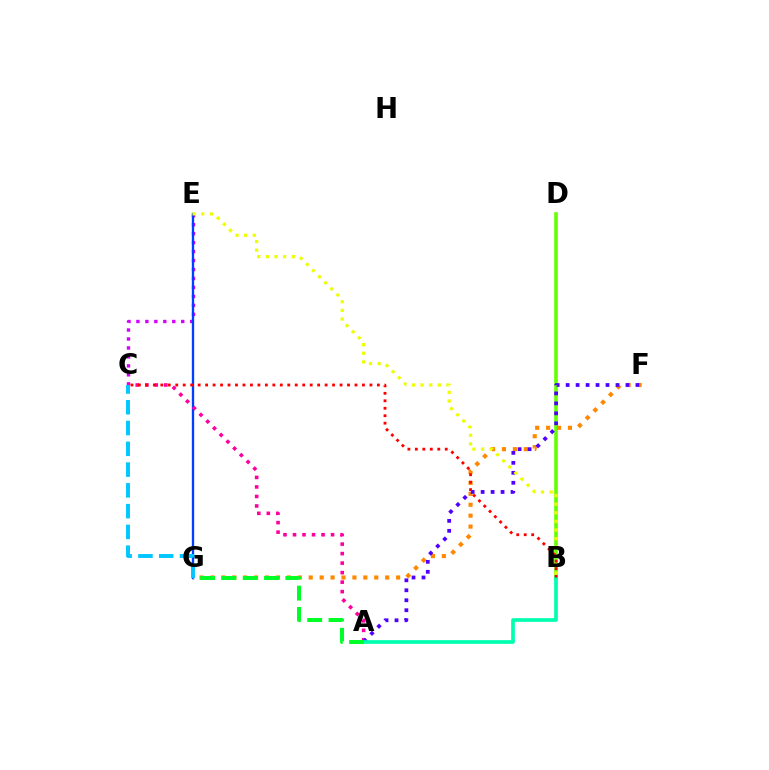{('C', 'E'): [{'color': '#d600ff', 'line_style': 'dotted', 'thickness': 2.44}], ('B', 'D'): [{'color': '#66ff00', 'line_style': 'solid', 'thickness': 2.6}], ('F', 'G'): [{'color': '#ff8800', 'line_style': 'dotted', 'thickness': 2.97}], ('E', 'G'): [{'color': '#003fff', 'line_style': 'solid', 'thickness': 1.68}], ('A', 'C'): [{'color': '#ff00a0', 'line_style': 'dotted', 'thickness': 2.58}], ('A', 'F'): [{'color': '#4f00ff', 'line_style': 'dotted', 'thickness': 2.71}], ('A', 'B'): [{'color': '#00ffaf', 'line_style': 'solid', 'thickness': 2.66}], ('B', 'C'): [{'color': '#ff0000', 'line_style': 'dotted', 'thickness': 2.03}], ('A', 'G'): [{'color': '#00ff27', 'line_style': 'dashed', 'thickness': 2.89}], ('B', 'E'): [{'color': '#eeff00', 'line_style': 'dotted', 'thickness': 2.34}], ('C', 'G'): [{'color': '#00c7ff', 'line_style': 'dashed', 'thickness': 2.82}]}